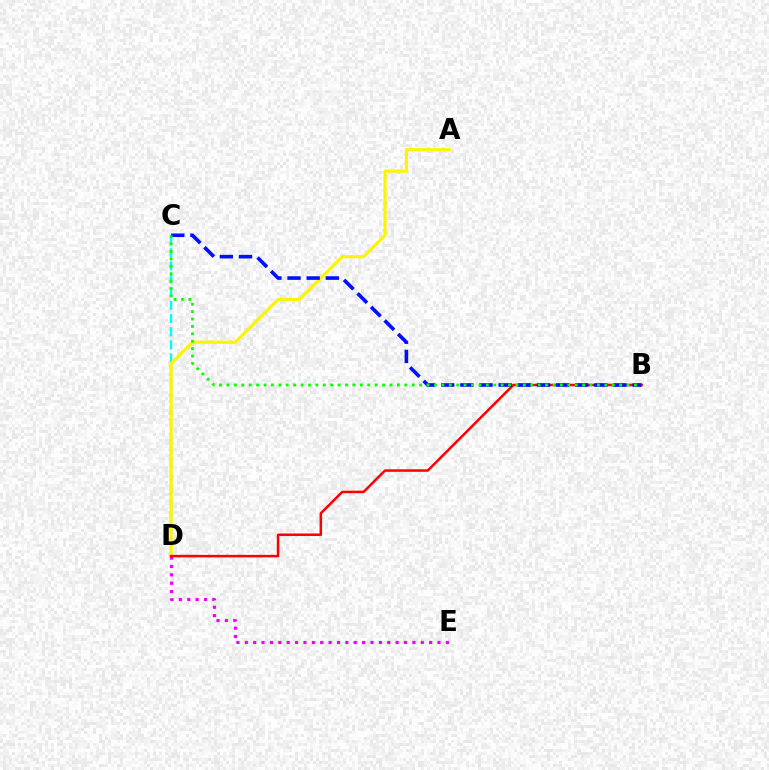{('C', 'D'): [{'color': '#00fff6', 'line_style': 'dashed', 'thickness': 1.79}], ('A', 'D'): [{'color': '#fcf500', 'line_style': 'solid', 'thickness': 2.26}], ('D', 'E'): [{'color': '#ee00ff', 'line_style': 'dotted', 'thickness': 2.28}], ('B', 'D'): [{'color': '#ff0000', 'line_style': 'solid', 'thickness': 1.81}], ('B', 'C'): [{'color': '#0010ff', 'line_style': 'dashed', 'thickness': 2.6}, {'color': '#08ff00', 'line_style': 'dotted', 'thickness': 2.01}]}